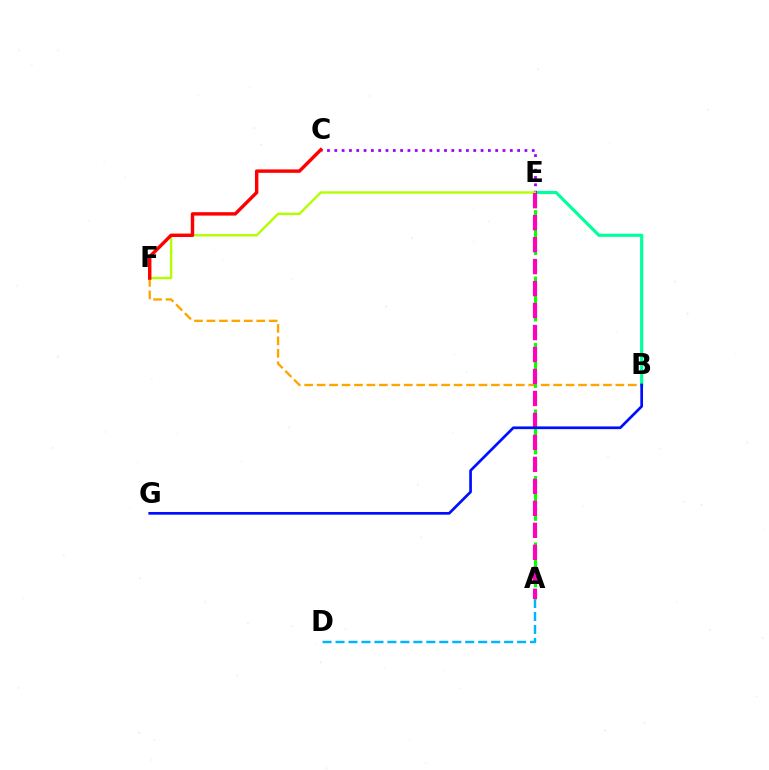{('B', 'F'): [{'color': '#ffa500', 'line_style': 'dashed', 'thickness': 1.69}], ('A', 'D'): [{'color': '#00b5ff', 'line_style': 'dashed', 'thickness': 1.76}], ('B', 'E'): [{'color': '#00ff9d', 'line_style': 'solid', 'thickness': 2.28}], ('C', 'E'): [{'color': '#9b00ff', 'line_style': 'dotted', 'thickness': 1.99}], ('E', 'F'): [{'color': '#b3ff00', 'line_style': 'solid', 'thickness': 1.72}], ('A', 'E'): [{'color': '#08ff00', 'line_style': 'dashed', 'thickness': 2.26}, {'color': '#ff00bd', 'line_style': 'dashed', 'thickness': 2.99}], ('C', 'F'): [{'color': '#ff0000', 'line_style': 'solid', 'thickness': 2.46}], ('B', 'G'): [{'color': '#0010ff', 'line_style': 'solid', 'thickness': 1.95}]}